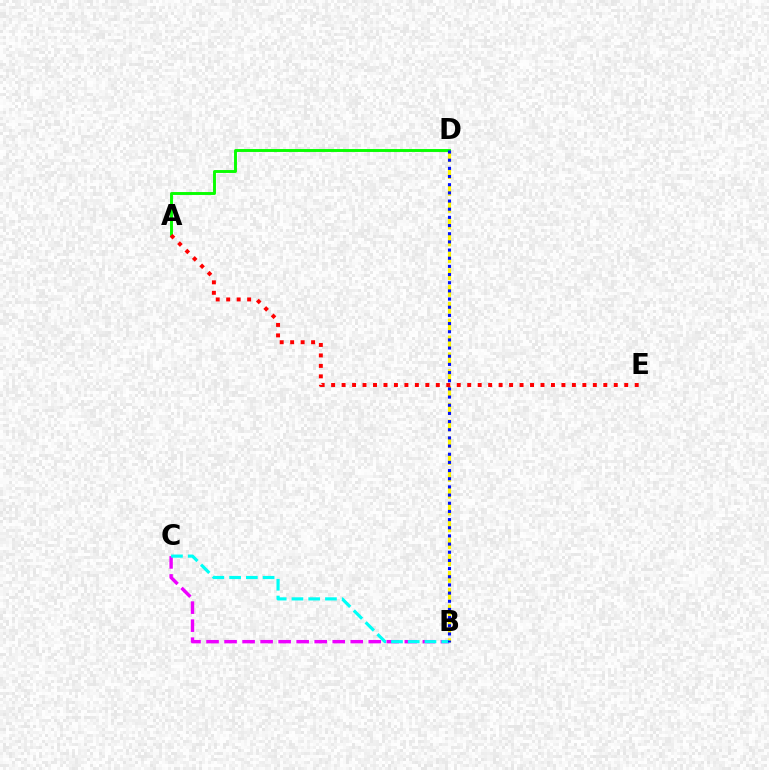{('B', 'D'): [{'color': '#fcf500', 'line_style': 'dashed', 'thickness': 2.28}, {'color': '#0010ff', 'line_style': 'dotted', 'thickness': 2.22}], ('A', 'D'): [{'color': '#08ff00', 'line_style': 'solid', 'thickness': 2.1}], ('B', 'C'): [{'color': '#ee00ff', 'line_style': 'dashed', 'thickness': 2.45}, {'color': '#00fff6', 'line_style': 'dashed', 'thickness': 2.28}], ('A', 'E'): [{'color': '#ff0000', 'line_style': 'dotted', 'thickness': 2.84}]}